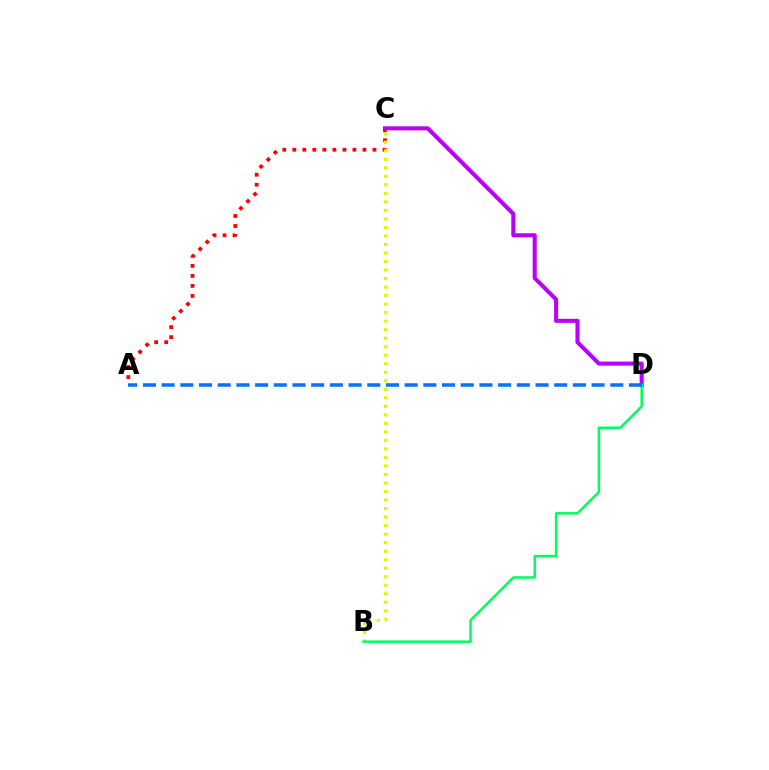{('A', 'C'): [{'color': '#ff0000', 'line_style': 'dotted', 'thickness': 2.72}], ('C', 'D'): [{'color': '#b900ff', 'line_style': 'solid', 'thickness': 2.93}], ('B', 'C'): [{'color': '#d1ff00', 'line_style': 'dotted', 'thickness': 2.31}], ('B', 'D'): [{'color': '#00ff5c', 'line_style': 'solid', 'thickness': 1.8}], ('A', 'D'): [{'color': '#0074ff', 'line_style': 'dashed', 'thickness': 2.54}]}